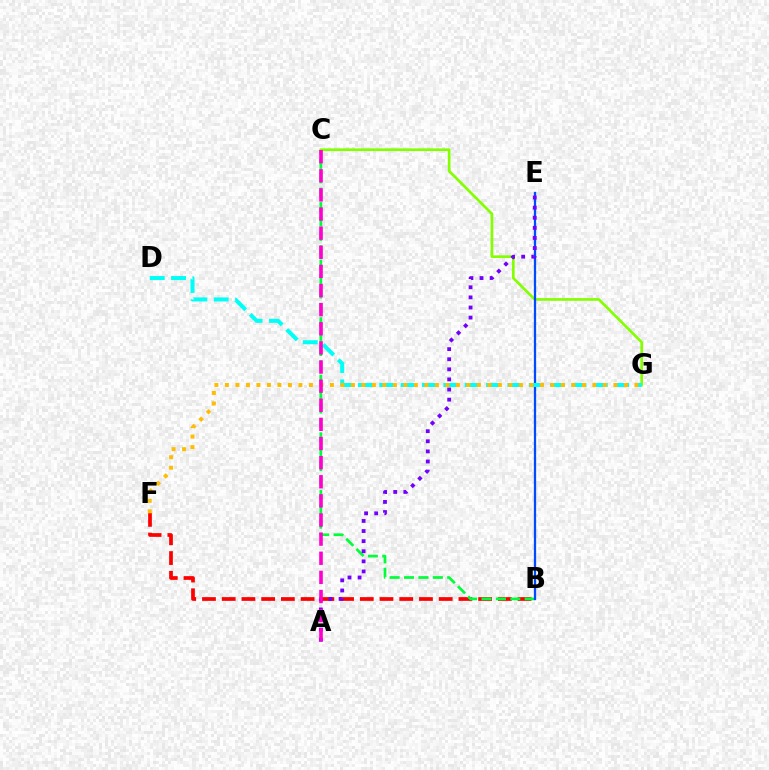{('B', 'F'): [{'color': '#ff0000', 'line_style': 'dashed', 'thickness': 2.68}], ('B', 'C'): [{'color': '#00ff39', 'line_style': 'dashed', 'thickness': 1.95}], ('C', 'G'): [{'color': '#84ff00', 'line_style': 'solid', 'thickness': 1.93}], ('B', 'E'): [{'color': '#004bff', 'line_style': 'solid', 'thickness': 1.64}], ('D', 'G'): [{'color': '#00fff6', 'line_style': 'dashed', 'thickness': 2.9}], ('A', 'E'): [{'color': '#7200ff', 'line_style': 'dotted', 'thickness': 2.74}], ('F', 'G'): [{'color': '#ffbd00', 'line_style': 'dotted', 'thickness': 2.85}], ('A', 'C'): [{'color': '#ff00cf', 'line_style': 'dashed', 'thickness': 2.6}]}